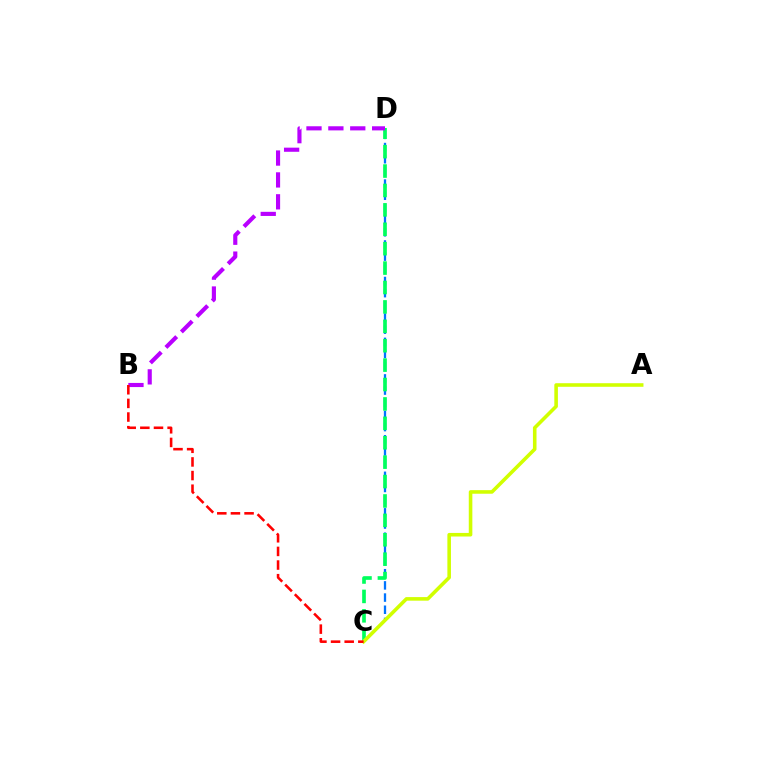{('C', 'D'): [{'color': '#0074ff', 'line_style': 'dashed', 'thickness': 1.65}, {'color': '#00ff5c', 'line_style': 'dashed', 'thickness': 2.64}], ('A', 'C'): [{'color': '#d1ff00', 'line_style': 'solid', 'thickness': 2.58}], ('B', 'D'): [{'color': '#b900ff', 'line_style': 'dashed', 'thickness': 2.97}], ('B', 'C'): [{'color': '#ff0000', 'line_style': 'dashed', 'thickness': 1.85}]}